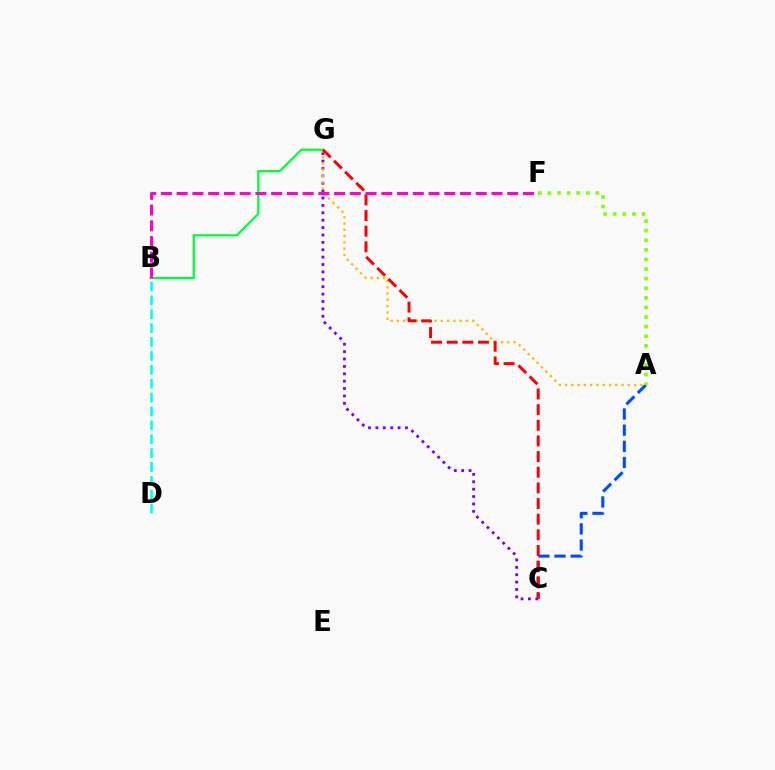{('B', 'G'): [{'color': '#00ff39', 'line_style': 'solid', 'thickness': 1.61}], ('B', 'D'): [{'color': '#00fff6', 'line_style': 'dashed', 'thickness': 1.89}], ('C', 'G'): [{'color': '#7200ff', 'line_style': 'dotted', 'thickness': 2.01}, {'color': '#ff0000', 'line_style': 'dashed', 'thickness': 2.13}], ('A', 'G'): [{'color': '#ffbd00', 'line_style': 'dotted', 'thickness': 1.71}], ('A', 'C'): [{'color': '#004bff', 'line_style': 'dashed', 'thickness': 2.19}], ('A', 'F'): [{'color': '#84ff00', 'line_style': 'dotted', 'thickness': 2.61}], ('B', 'F'): [{'color': '#ff00cf', 'line_style': 'dashed', 'thickness': 2.14}]}